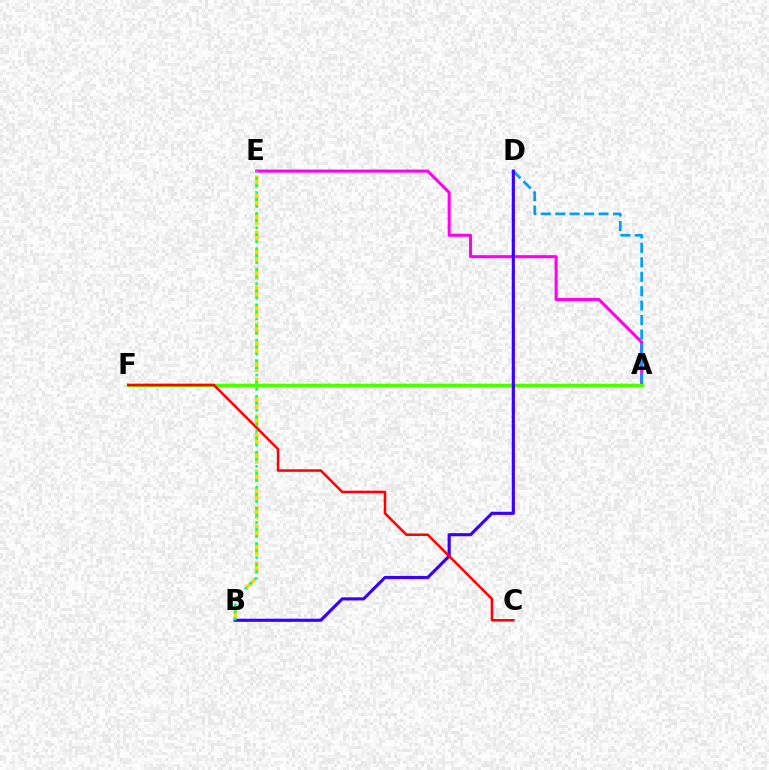{('A', 'E'): [{'color': '#ff00ed', 'line_style': 'solid', 'thickness': 2.18}], ('B', 'E'): [{'color': '#ffd500', 'line_style': 'dashed', 'thickness': 2.5}, {'color': '#00ff86', 'line_style': 'dotted', 'thickness': 1.91}], ('A', 'F'): [{'color': '#4fff00', 'line_style': 'solid', 'thickness': 2.52}], ('A', 'D'): [{'color': '#009eff', 'line_style': 'dashed', 'thickness': 1.96}], ('B', 'D'): [{'color': '#3700ff', 'line_style': 'solid', 'thickness': 2.25}], ('C', 'F'): [{'color': '#ff0000', 'line_style': 'solid', 'thickness': 1.8}]}